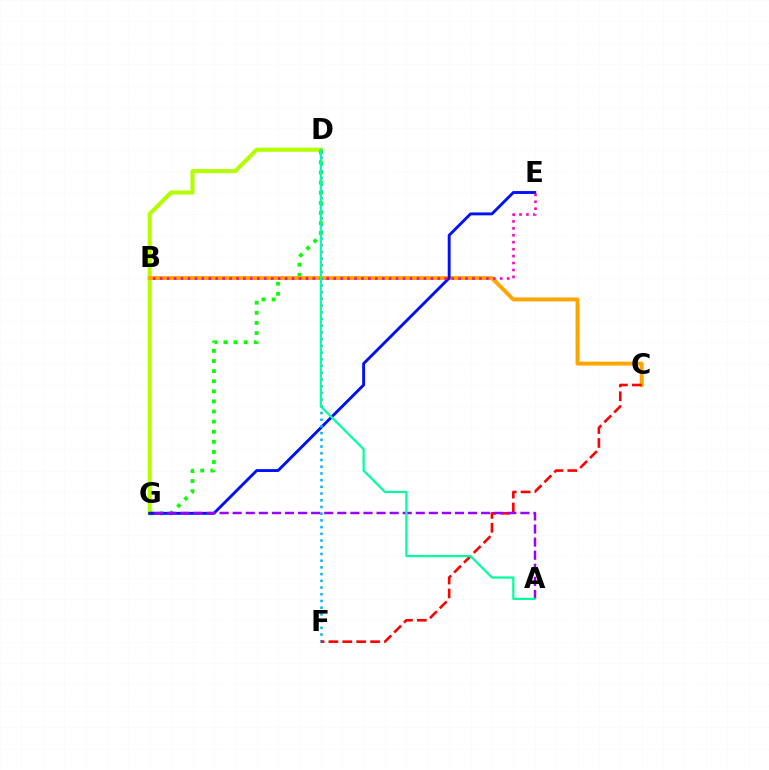{('D', 'G'): [{'color': '#b3ff00', 'line_style': 'solid', 'thickness': 2.95}, {'color': '#08ff00', 'line_style': 'dotted', 'thickness': 2.75}], ('B', 'C'): [{'color': '#ffa500', 'line_style': 'solid', 'thickness': 2.83}], ('E', 'G'): [{'color': '#0010ff', 'line_style': 'solid', 'thickness': 2.08}], ('D', 'F'): [{'color': '#00b5ff', 'line_style': 'dotted', 'thickness': 1.82}], ('C', 'F'): [{'color': '#ff0000', 'line_style': 'dashed', 'thickness': 1.89}], ('B', 'E'): [{'color': '#ff00bd', 'line_style': 'dotted', 'thickness': 1.89}], ('A', 'G'): [{'color': '#9b00ff', 'line_style': 'dashed', 'thickness': 1.78}], ('A', 'D'): [{'color': '#00ff9d', 'line_style': 'solid', 'thickness': 1.59}]}